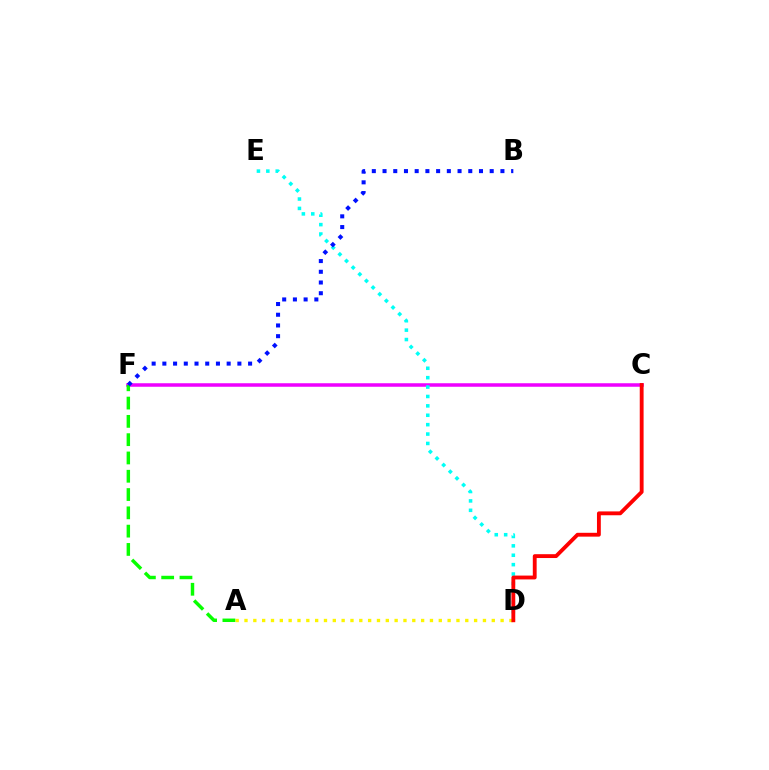{('C', 'F'): [{'color': '#ee00ff', 'line_style': 'solid', 'thickness': 2.53}], ('D', 'E'): [{'color': '#00fff6', 'line_style': 'dotted', 'thickness': 2.55}], ('A', 'D'): [{'color': '#fcf500', 'line_style': 'dotted', 'thickness': 2.4}], ('A', 'F'): [{'color': '#08ff00', 'line_style': 'dashed', 'thickness': 2.49}], ('B', 'F'): [{'color': '#0010ff', 'line_style': 'dotted', 'thickness': 2.91}], ('C', 'D'): [{'color': '#ff0000', 'line_style': 'solid', 'thickness': 2.77}]}